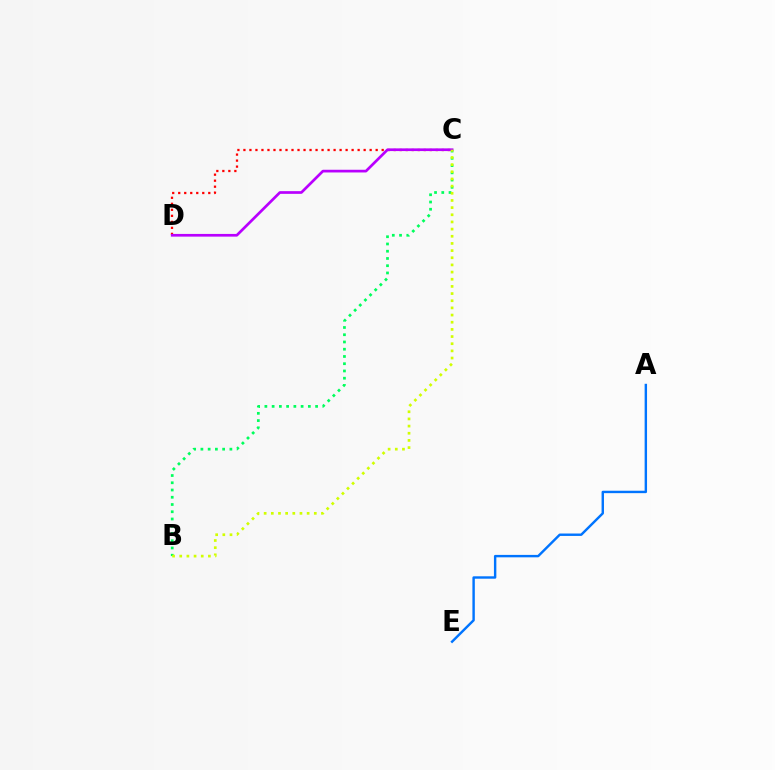{('C', 'D'): [{'color': '#ff0000', 'line_style': 'dotted', 'thickness': 1.63}, {'color': '#b900ff', 'line_style': 'solid', 'thickness': 1.94}], ('B', 'C'): [{'color': '#00ff5c', 'line_style': 'dotted', 'thickness': 1.97}, {'color': '#d1ff00', 'line_style': 'dotted', 'thickness': 1.95}], ('A', 'E'): [{'color': '#0074ff', 'line_style': 'solid', 'thickness': 1.74}]}